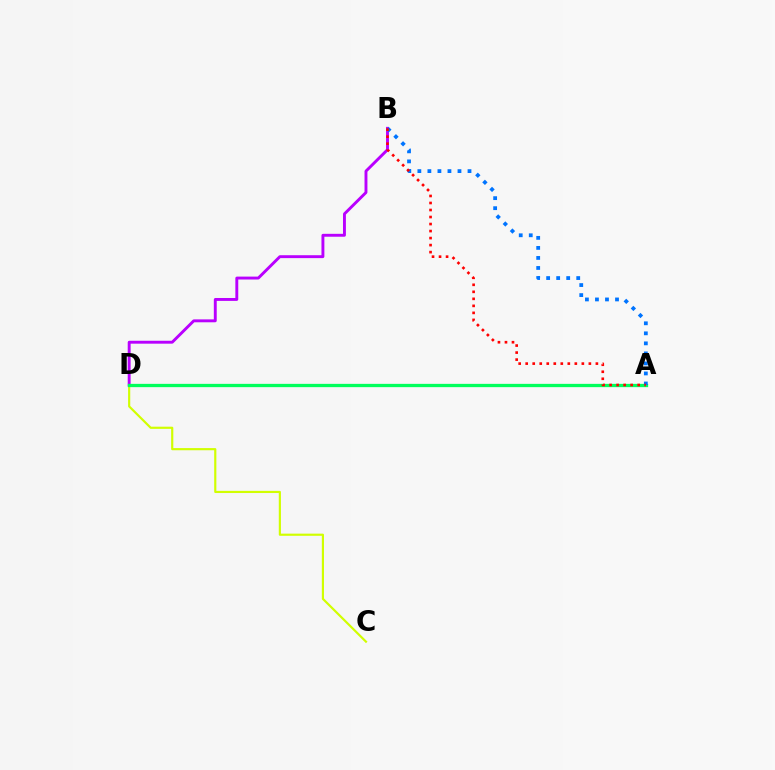{('C', 'D'): [{'color': '#d1ff00', 'line_style': 'solid', 'thickness': 1.56}], ('B', 'D'): [{'color': '#b900ff', 'line_style': 'solid', 'thickness': 2.09}], ('A', 'D'): [{'color': '#00ff5c', 'line_style': 'solid', 'thickness': 2.37}], ('A', 'B'): [{'color': '#0074ff', 'line_style': 'dotted', 'thickness': 2.72}, {'color': '#ff0000', 'line_style': 'dotted', 'thickness': 1.91}]}